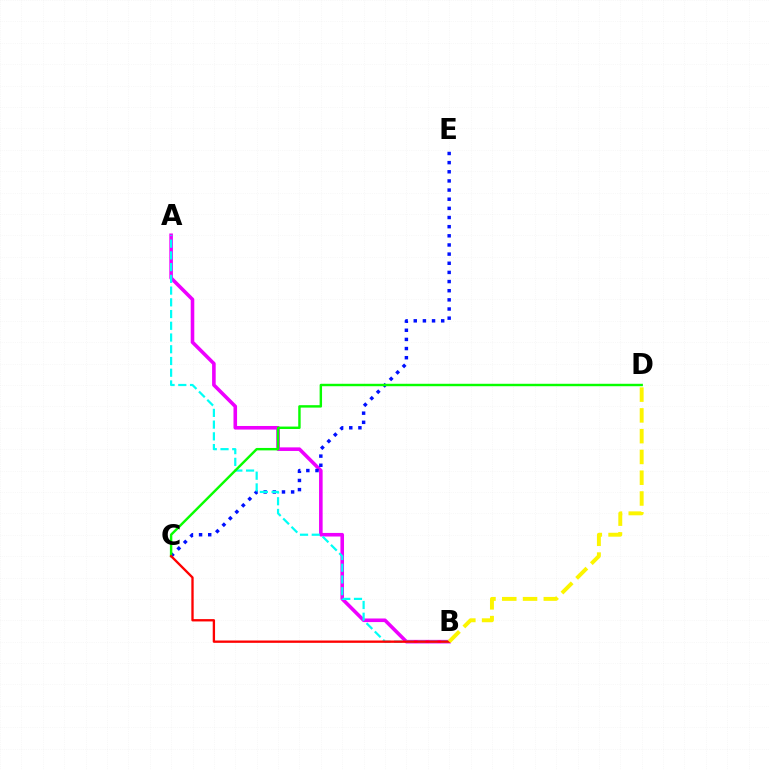{('A', 'B'): [{'color': '#ee00ff', 'line_style': 'solid', 'thickness': 2.58}, {'color': '#00fff6', 'line_style': 'dashed', 'thickness': 1.59}], ('C', 'E'): [{'color': '#0010ff', 'line_style': 'dotted', 'thickness': 2.49}], ('C', 'D'): [{'color': '#08ff00', 'line_style': 'solid', 'thickness': 1.75}], ('B', 'C'): [{'color': '#ff0000', 'line_style': 'solid', 'thickness': 1.68}], ('B', 'D'): [{'color': '#fcf500', 'line_style': 'dashed', 'thickness': 2.82}]}